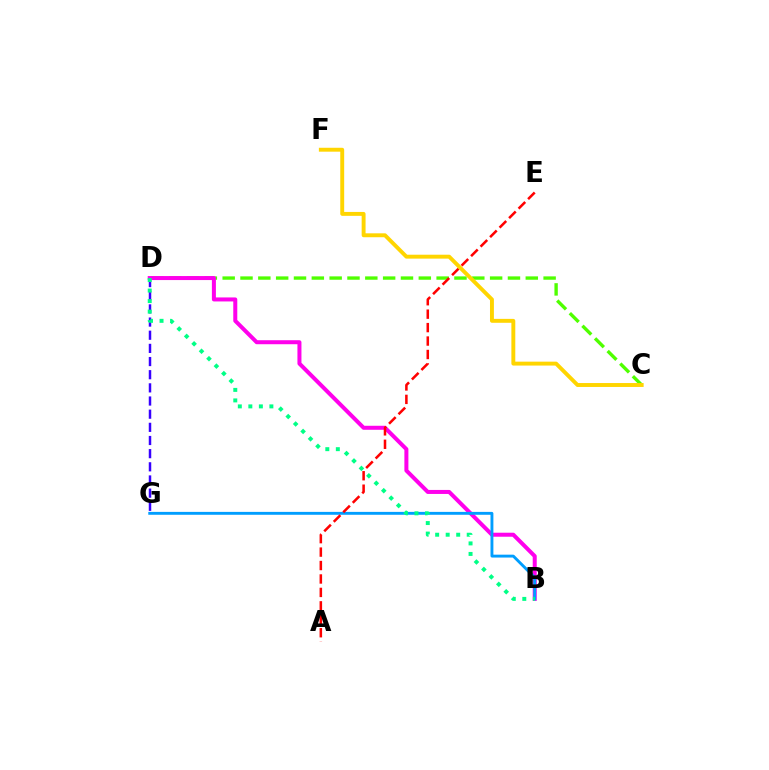{('D', 'G'): [{'color': '#3700ff', 'line_style': 'dashed', 'thickness': 1.79}], ('C', 'D'): [{'color': '#4fff00', 'line_style': 'dashed', 'thickness': 2.42}], ('B', 'D'): [{'color': '#ff00ed', 'line_style': 'solid', 'thickness': 2.89}, {'color': '#00ff86', 'line_style': 'dotted', 'thickness': 2.86}], ('B', 'G'): [{'color': '#009eff', 'line_style': 'solid', 'thickness': 2.08}], ('A', 'E'): [{'color': '#ff0000', 'line_style': 'dashed', 'thickness': 1.83}], ('C', 'F'): [{'color': '#ffd500', 'line_style': 'solid', 'thickness': 2.82}]}